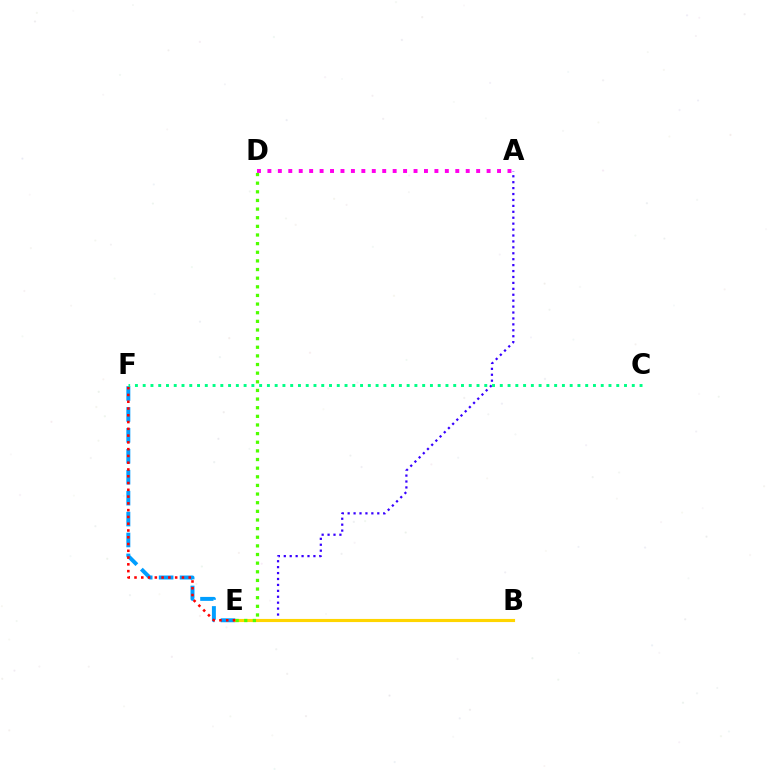{('A', 'E'): [{'color': '#3700ff', 'line_style': 'dotted', 'thickness': 1.61}], ('E', 'F'): [{'color': '#009eff', 'line_style': 'dashed', 'thickness': 2.84}, {'color': '#ff0000', 'line_style': 'dotted', 'thickness': 1.84}], ('B', 'E'): [{'color': '#ffd500', 'line_style': 'solid', 'thickness': 2.26}], ('A', 'D'): [{'color': '#ff00ed', 'line_style': 'dotted', 'thickness': 2.84}], ('D', 'E'): [{'color': '#4fff00', 'line_style': 'dotted', 'thickness': 2.35}], ('C', 'F'): [{'color': '#00ff86', 'line_style': 'dotted', 'thickness': 2.11}]}